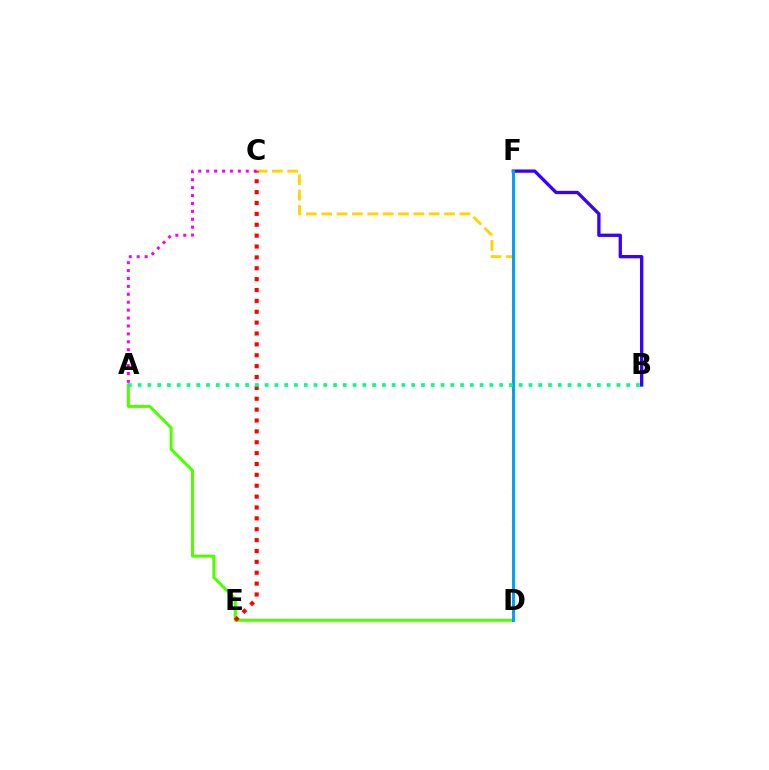{('B', 'F'): [{'color': '#3700ff', 'line_style': 'solid', 'thickness': 2.38}], ('C', 'D'): [{'color': '#ffd500', 'line_style': 'dashed', 'thickness': 2.09}], ('A', 'D'): [{'color': '#4fff00', 'line_style': 'solid', 'thickness': 2.18}], ('A', 'C'): [{'color': '#ff00ed', 'line_style': 'dotted', 'thickness': 2.15}], ('C', 'E'): [{'color': '#ff0000', 'line_style': 'dotted', 'thickness': 2.95}], ('D', 'F'): [{'color': '#009eff', 'line_style': 'solid', 'thickness': 2.11}], ('A', 'B'): [{'color': '#00ff86', 'line_style': 'dotted', 'thickness': 2.65}]}